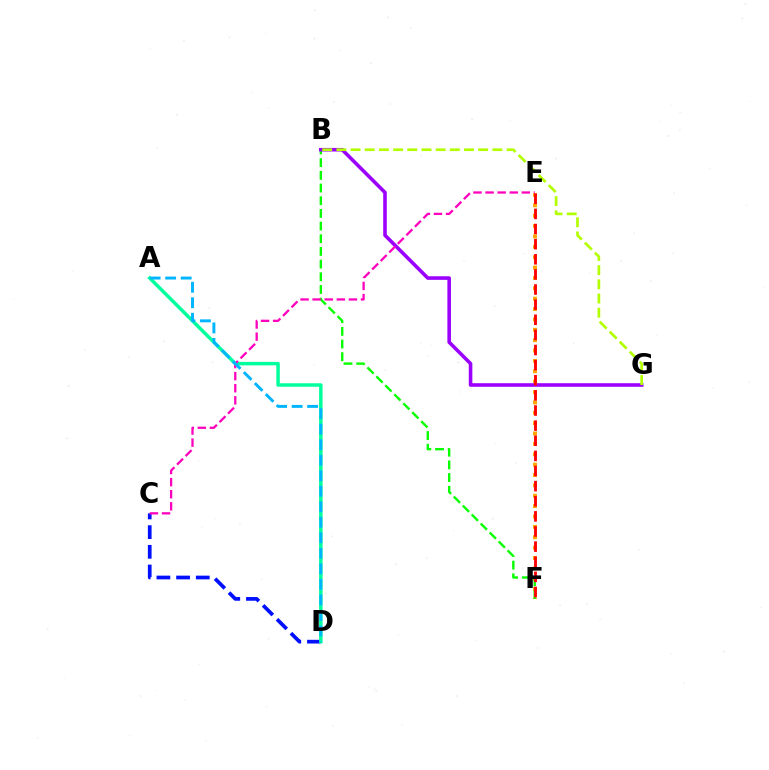{('E', 'F'): [{'color': '#ffa500', 'line_style': 'dotted', 'thickness': 2.82}, {'color': '#ff0000', 'line_style': 'dashed', 'thickness': 2.05}], ('C', 'D'): [{'color': '#0010ff', 'line_style': 'dashed', 'thickness': 2.67}], ('B', 'F'): [{'color': '#08ff00', 'line_style': 'dashed', 'thickness': 1.72}], ('B', 'G'): [{'color': '#9b00ff', 'line_style': 'solid', 'thickness': 2.58}, {'color': '#b3ff00', 'line_style': 'dashed', 'thickness': 1.93}], ('A', 'D'): [{'color': '#00ff9d', 'line_style': 'solid', 'thickness': 2.5}, {'color': '#00b5ff', 'line_style': 'dashed', 'thickness': 2.11}], ('C', 'E'): [{'color': '#ff00bd', 'line_style': 'dashed', 'thickness': 1.64}]}